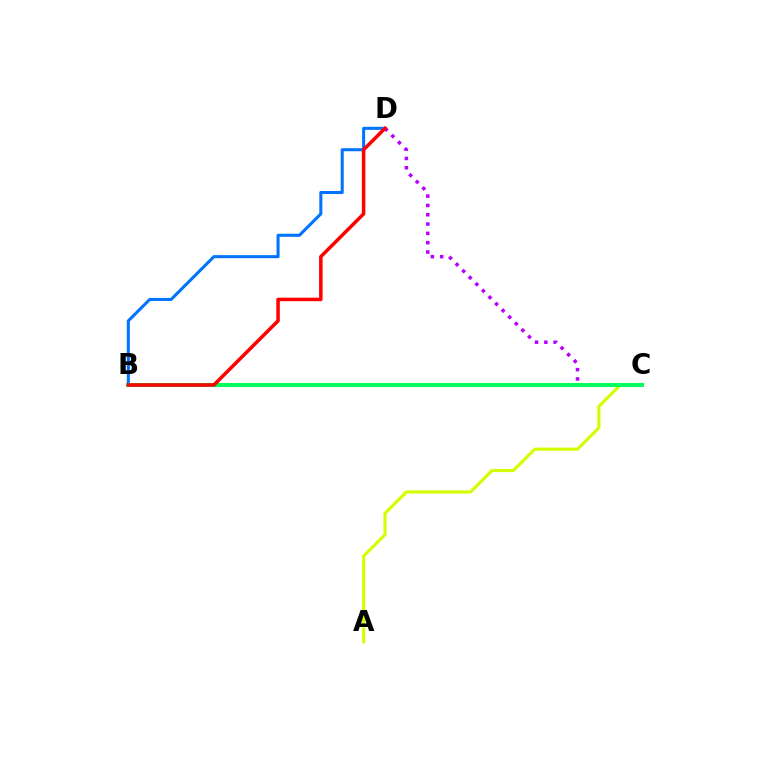{('C', 'D'): [{'color': '#b900ff', 'line_style': 'dotted', 'thickness': 2.53}], ('A', 'C'): [{'color': '#d1ff00', 'line_style': 'solid', 'thickness': 2.26}], ('B', 'D'): [{'color': '#0074ff', 'line_style': 'solid', 'thickness': 2.2}, {'color': '#ff0000', 'line_style': 'solid', 'thickness': 2.53}], ('B', 'C'): [{'color': '#00ff5c', 'line_style': 'solid', 'thickness': 2.88}]}